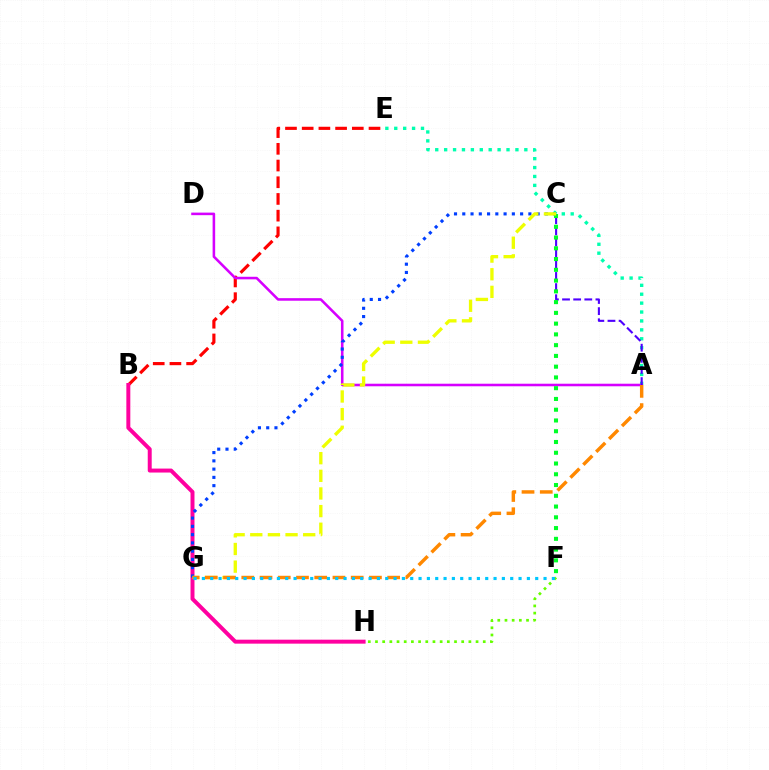{('A', 'E'): [{'color': '#00ffaf', 'line_style': 'dotted', 'thickness': 2.42}], ('B', 'E'): [{'color': '#ff0000', 'line_style': 'dashed', 'thickness': 2.27}], ('A', 'D'): [{'color': '#d600ff', 'line_style': 'solid', 'thickness': 1.84}], ('B', 'H'): [{'color': '#ff00a0', 'line_style': 'solid', 'thickness': 2.85}], ('F', 'H'): [{'color': '#66ff00', 'line_style': 'dotted', 'thickness': 1.95}], ('A', 'C'): [{'color': '#4f00ff', 'line_style': 'dashed', 'thickness': 1.51}], ('C', 'G'): [{'color': '#003fff', 'line_style': 'dotted', 'thickness': 2.25}, {'color': '#eeff00', 'line_style': 'dashed', 'thickness': 2.4}], ('C', 'F'): [{'color': '#00ff27', 'line_style': 'dotted', 'thickness': 2.92}], ('A', 'G'): [{'color': '#ff8800', 'line_style': 'dashed', 'thickness': 2.48}], ('F', 'G'): [{'color': '#00c7ff', 'line_style': 'dotted', 'thickness': 2.26}]}